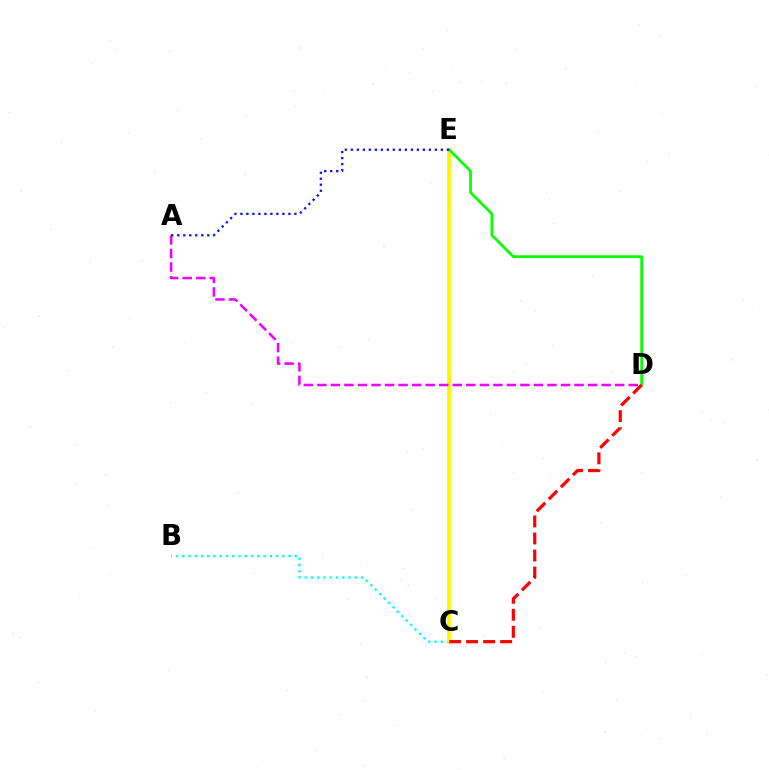{('B', 'C'): [{'color': '#00fff6', 'line_style': 'dotted', 'thickness': 1.7}], ('C', 'E'): [{'color': '#fcf500', 'line_style': 'solid', 'thickness': 2.7}], ('D', 'E'): [{'color': '#08ff00', 'line_style': 'solid', 'thickness': 1.97}], ('A', 'D'): [{'color': '#ee00ff', 'line_style': 'dashed', 'thickness': 1.84}], ('A', 'E'): [{'color': '#0010ff', 'line_style': 'dotted', 'thickness': 1.63}], ('C', 'D'): [{'color': '#ff0000', 'line_style': 'dashed', 'thickness': 2.31}]}